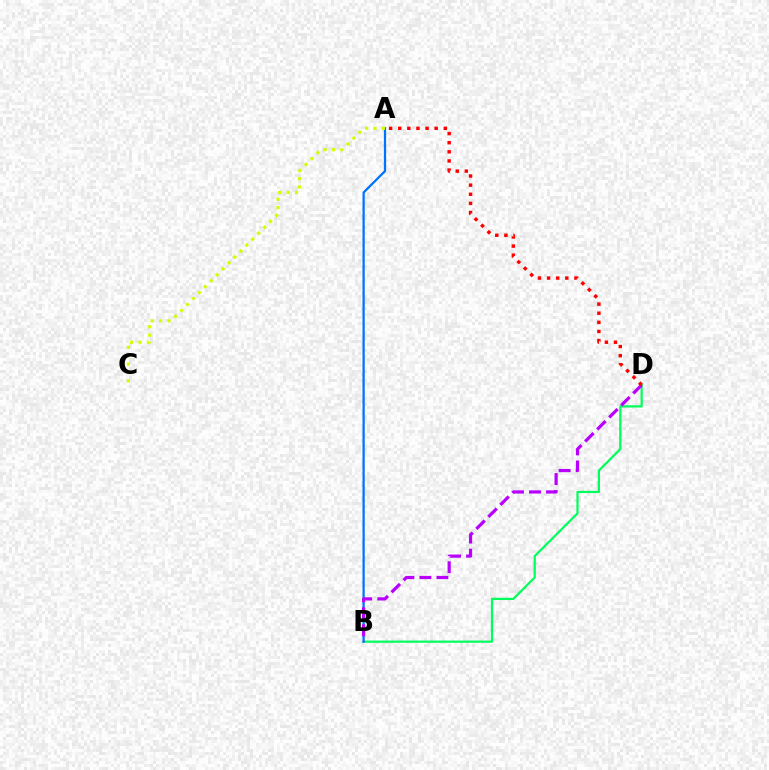{('B', 'D'): [{'color': '#00ff5c', 'line_style': 'solid', 'thickness': 1.59}, {'color': '#b900ff', 'line_style': 'dashed', 'thickness': 2.31}], ('A', 'B'): [{'color': '#0074ff', 'line_style': 'solid', 'thickness': 1.64}], ('A', 'C'): [{'color': '#d1ff00', 'line_style': 'dotted', 'thickness': 2.28}], ('A', 'D'): [{'color': '#ff0000', 'line_style': 'dotted', 'thickness': 2.48}]}